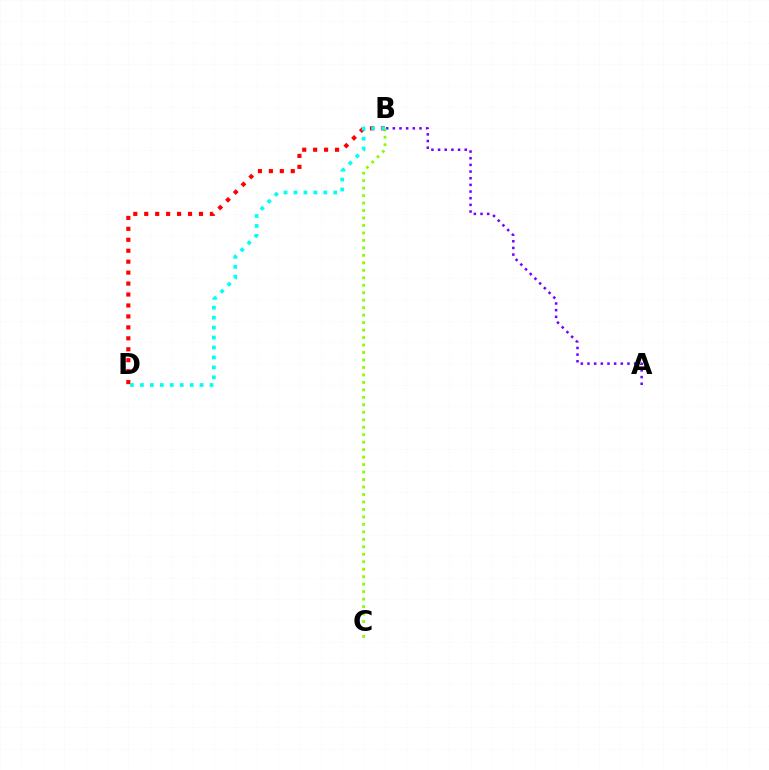{('A', 'B'): [{'color': '#7200ff', 'line_style': 'dotted', 'thickness': 1.81}], ('B', 'C'): [{'color': '#84ff00', 'line_style': 'dotted', 'thickness': 2.03}], ('B', 'D'): [{'color': '#ff0000', 'line_style': 'dotted', 'thickness': 2.97}, {'color': '#00fff6', 'line_style': 'dotted', 'thickness': 2.7}]}